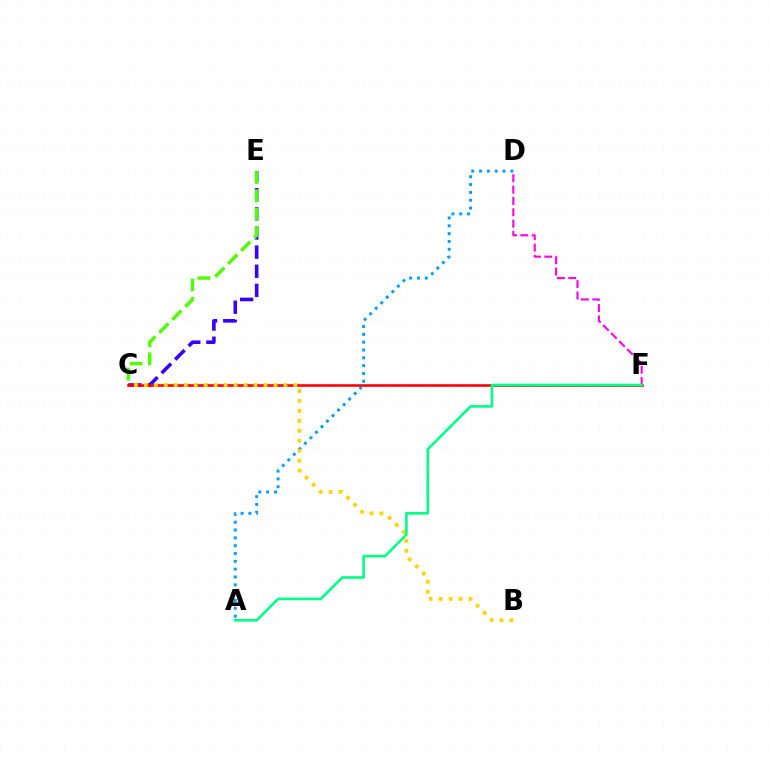{('A', 'D'): [{'color': '#009eff', 'line_style': 'dotted', 'thickness': 2.13}], ('C', 'E'): [{'color': '#3700ff', 'line_style': 'dashed', 'thickness': 2.6}, {'color': '#4fff00', 'line_style': 'dashed', 'thickness': 2.49}], ('C', 'F'): [{'color': '#ff0000', 'line_style': 'solid', 'thickness': 1.86}], ('D', 'F'): [{'color': '#ff00ed', 'line_style': 'dashed', 'thickness': 1.54}], ('B', 'C'): [{'color': '#ffd500', 'line_style': 'dotted', 'thickness': 2.71}], ('A', 'F'): [{'color': '#00ff86', 'line_style': 'solid', 'thickness': 1.88}]}